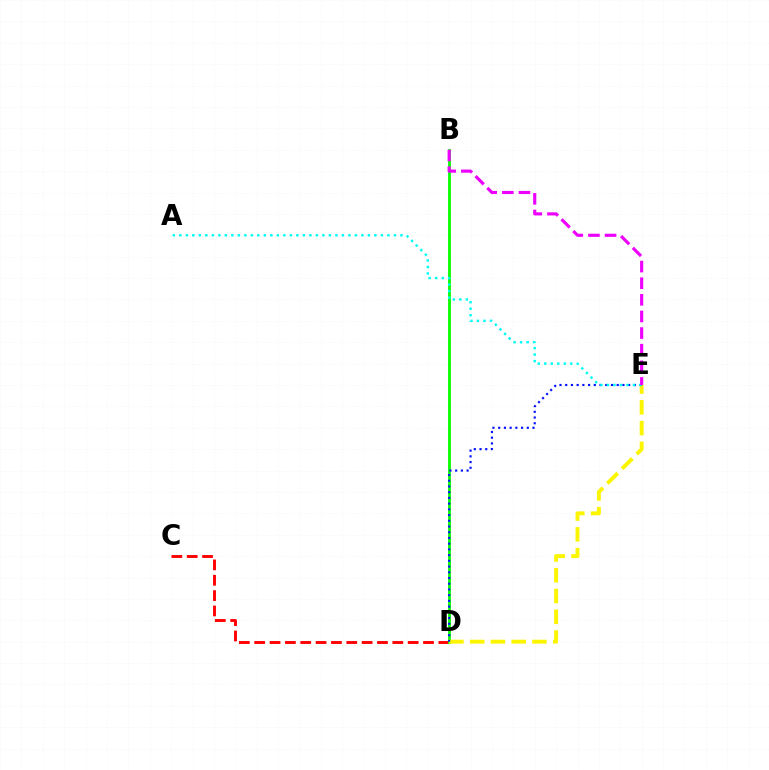{('C', 'D'): [{'color': '#ff0000', 'line_style': 'dashed', 'thickness': 2.08}], ('B', 'D'): [{'color': '#08ff00', 'line_style': 'solid', 'thickness': 2.02}], ('D', 'E'): [{'color': '#fcf500', 'line_style': 'dashed', 'thickness': 2.82}, {'color': '#0010ff', 'line_style': 'dotted', 'thickness': 1.55}], ('A', 'E'): [{'color': '#00fff6', 'line_style': 'dotted', 'thickness': 1.77}], ('B', 'E'): [{'color': '#ee00ff', 'line_style': 'dashed', 'thickness': 2.26}]}